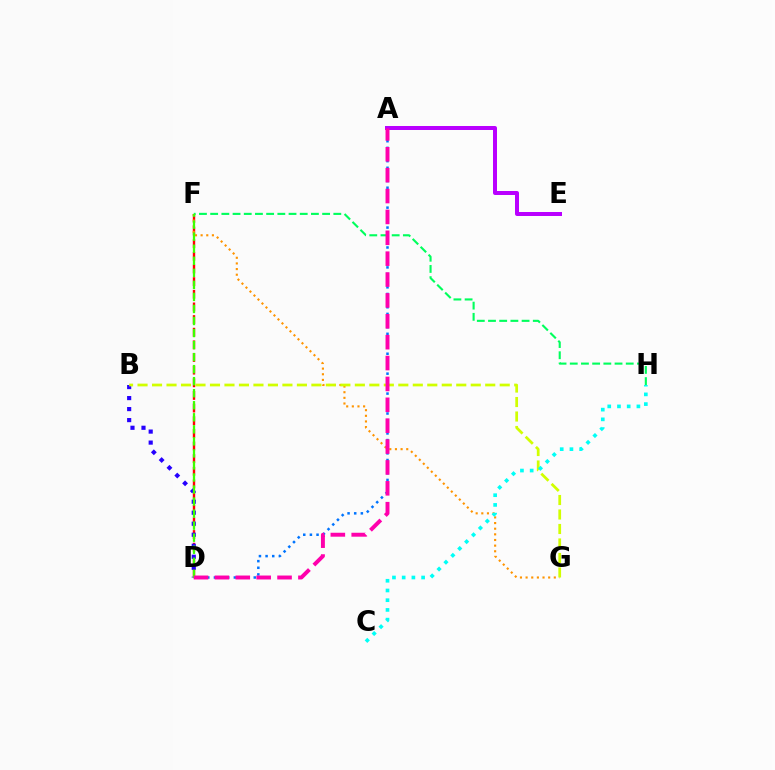{('D', 'F'): [{'color': '#ff0000', 'line_style': 'dashed', 'thickness': 1.72}, {'color': '#3dff00', 'line_style': 'dashed', 'thickness': 1.64}], ('A', 'D'): [{'color': '#0074ff', 'line_style': 'dotted', 'thickness': 1.8}, {'color': '#ff00ac', 'line_style': 'dashed', 'thickness': 2.84}], ('F', 'H'): [{'color': '#00ff5c', 'line_style': 'dashed', 'thickness': 1.52}], ('B', 'D'): [{'color': '#2500ff', 'line_style': 'dotted', 'thickness': 2.99}], ('F', 'G'): [{'color': '#ff9400', 'line_style': 'dotted', 'thickness': 1.53}], ('A', 'E'): [{'color': '#b900ff', 'line_style': 'solid', 'thickness': 2.88}], ('B', 'G'): [{'color': '#d1ff00', 'line_style': 'dashed', 'thickness': 1.97}], ('C', 'H'): [{'color': '#00fff6', 'line_style': 'dotted', 'thickness': 2.64}]}